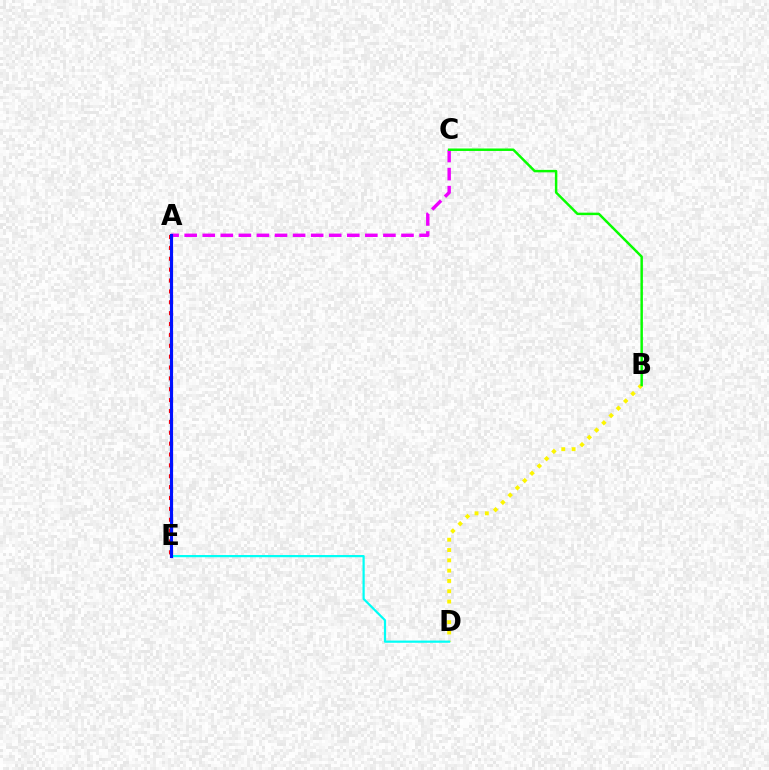{('A', 'E'): [{'color': '#ff0000', 'line_style': 'dotted', 'thickness': 2.95}, {'color': '#0010ff', 'line_style': 'solid', 'thickness': 2.27}], ('A', 'C'): [{'color': '#ee00ff', 'line_style': 'dashed', 'thickness': 2.45}], ('B', 'D'): [{'color': '#fcf500', 'line_style': 'dotted', 'thickness': 2.8}], ('B', 'C'): [{'color': '#08ff00', 'line_style': 'solid', 'thickness': 1.78}], ('D', 'E'): [{'color': '#00fff6', 'line_style': 'solid', 'thickness': 1.59}]}